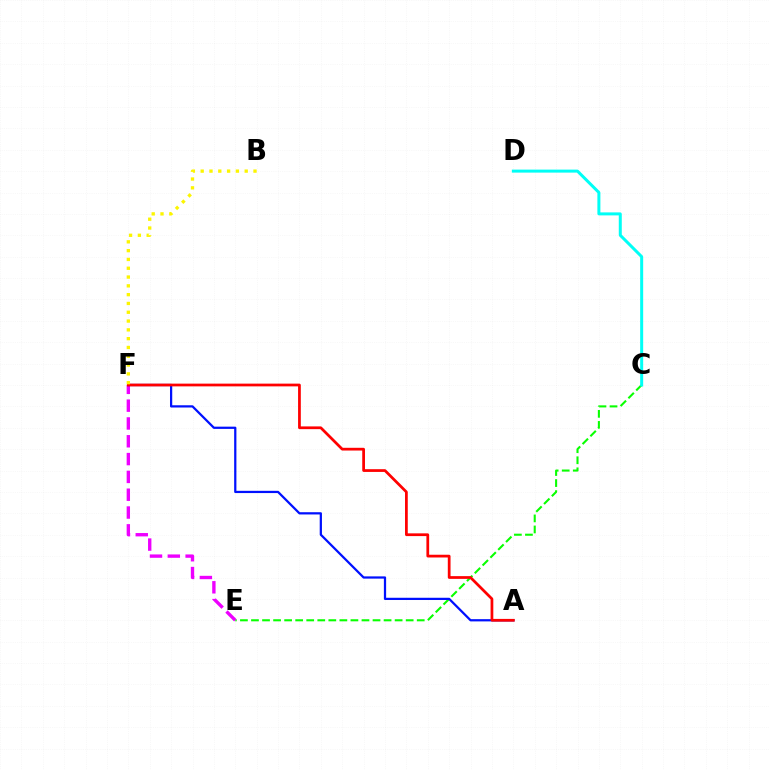{('C', 'E'): [{'color': '#08ff00', 'line_style': 'dashed', 'thickness': 1.5}], ('E', 'F'): [{'color': '#ee00ff', 'line_style': 'dashed', 'thickness': 2.42}], ('A', 'F'): [{'color': '#0010ff', 'line_style': 'solid', 'thickness': 1.61}, {'color': '#ff0000', 'line_style': 'solid', 'thickness': 1.97}], ('B', 'F'): [{'color': '#fcf500', 'line_style': 'dotted', 'thickness': 2.39}], ('C', 'D'): [{'color': '#00fff6', 'line_style': 'solid', 'thickness': 2.16}]}